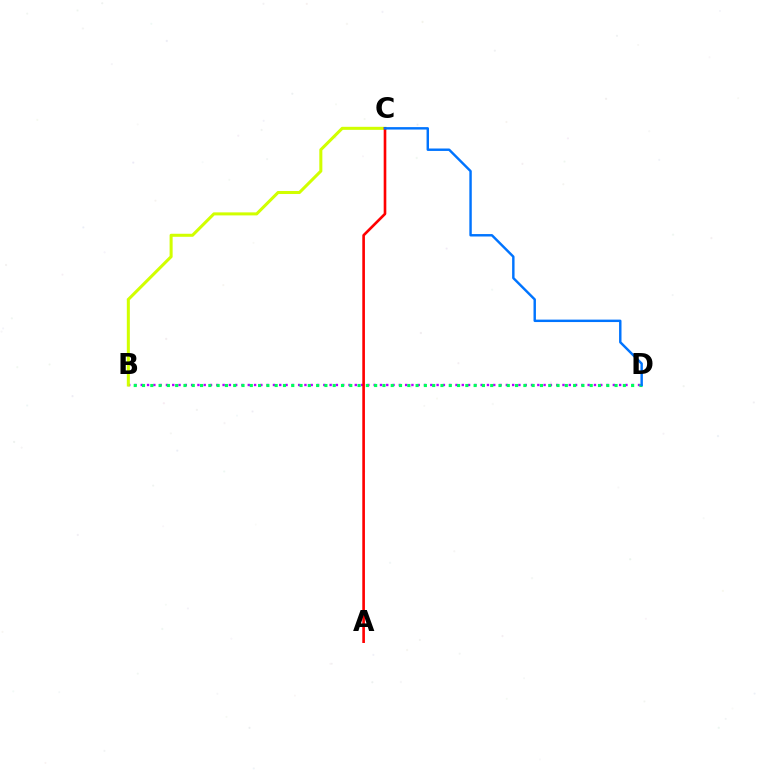{('B', 'D'): [{'color': '#b900ff', 'line_style': 'dotted', 'thickness': 1.71}, {'color': '#00ff5c', 'line_style': 'dotted', 'thickness': 2.25}], ('B', 'C'): [{'color': '#d1ff00', 'line_style': 'solid', 'thickness': 2.19}], ('A', 'C'): [{'color': '#ff0000', 'line_style': 'solid', 'thickness': 1.9}], ('C', 'D'): [{'color': '#0074ff', 'line_style': 'solid', 'thickness': 1.75}]}